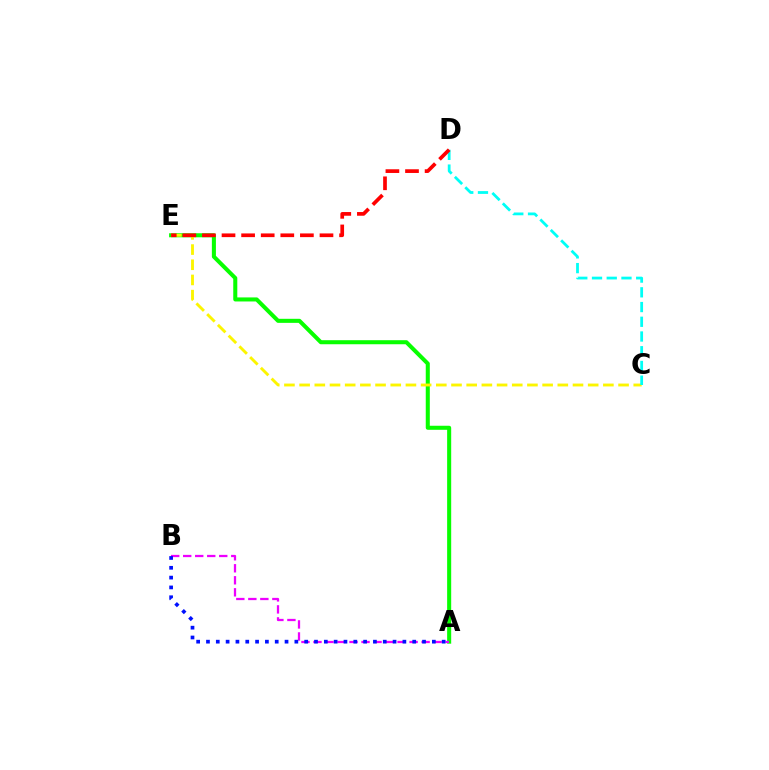{('A', 'E'): [{'color': '#08ff00', 'line_style': 'solid', 'thickness': 2.92}], ('C', 'E'): [{'color': '#fcf500', 'line_style': 'dashed', 'thickness': 2.06}], ('C', 'D'): [{'color': '#00fff6', 'line_style': 'dashed', 'thickness': 2.0}], ('D', 'E'): [{'color': '#ff0000', 'line_style': 'dashed', 'thickness': 2.66}], ('A', 'B'): [{'color': '#ee00ff', 'line_style': 'dashed', 'thickness': 1.63}, {'color': '#0010ff', 'line_style': 'dotted', 'thickness': 2.67}]}